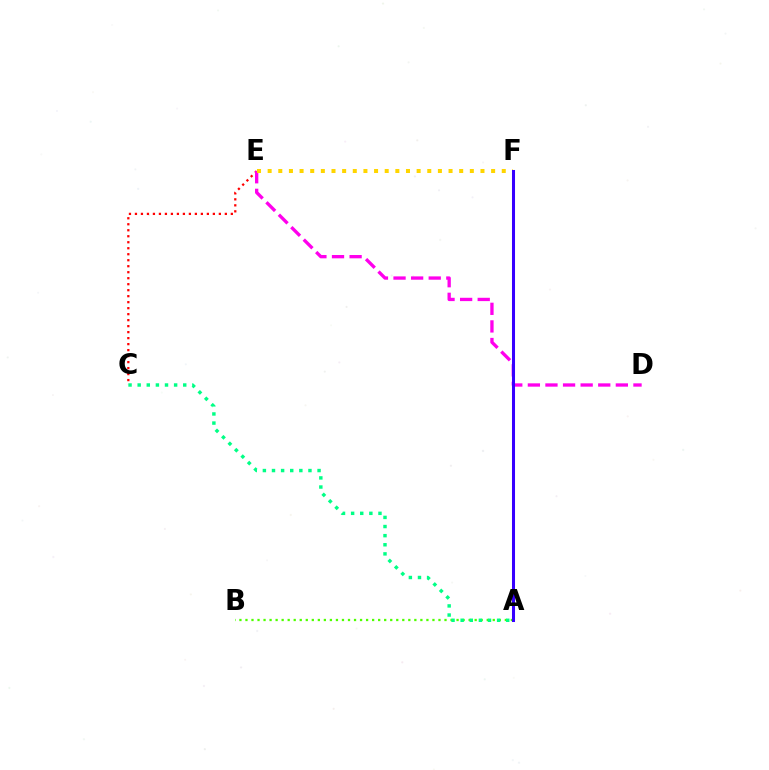{('C', 'E'): [{'color': '#ff0000', 'line_style': 'dotted', 'thickness': 1.63}], ('D', 'E'): [{'color': '#ff00ed', 'line_style': 'dashed', 'thickness': 2.39}], ('A', 'F'): [{'color': '#009eff', 'line_style': 'solid', 'thickness': 1.87}, {'color': '#3700ff', 'line_style': 'solid', 'thickness': 2.19}], ('E', 'F'): [{'color': '#ffd500', 'line_style': 'dotted', 'thickness': 2.89}], ('A', 'B'): [{'color': '#4fff00', 'line_style': 'dotted', 'thickness': 1.64}], ('A', 'C'): [{'color': '#00ff86', 'line_style': 'dotted', 'thickness': 2.48}]}